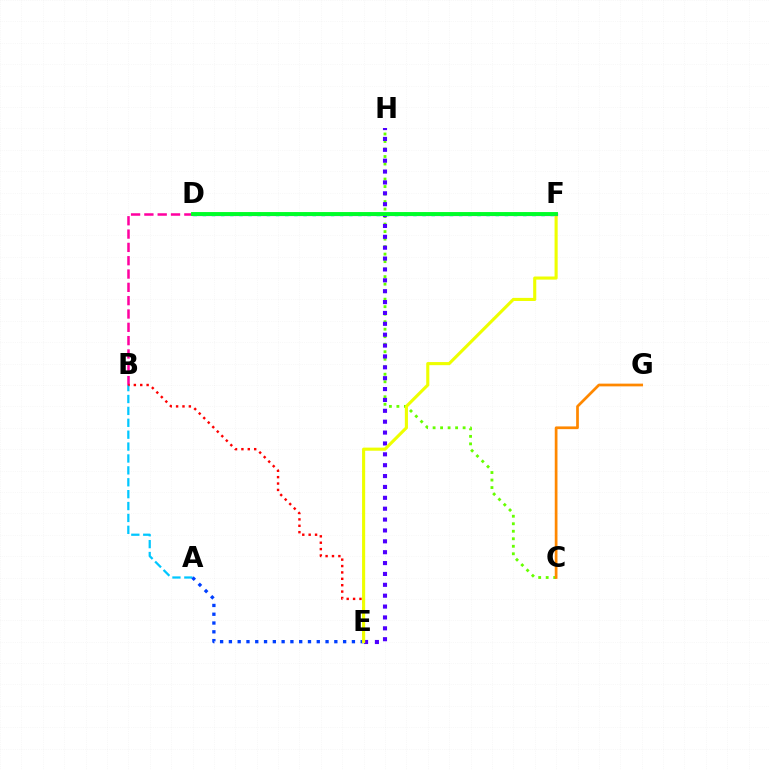{('A', 'B'): [{'color': '#00c7ff', 'line_style': 'dashed', 'thickness': 1.62}], ('B', 'D'): [{'color': '#ff00a0', 'line_style': 'dashed', 'thickness': 1.81}], ('C', 'H'): [{'color': '#66ff00', 'line_style': 'dotted', 'thickness': 2.04}], ('E', 'H'): [{'color': '#4f00ff', 'line_style': 'dotted', 'thickness': 2.95}], ('A', 'E'): [{'color': '#003fff', 'line_style': 'dotted', 'thickness': 2.39}], ('B', 'E'): [{'color': '#ff0000', 'line_style': 'dotted', 'thickness': 1.74}], ('E', 'F'): [{'color': '#eeff00', 'line_style': 'solid', 'thickness': 2.24}], ('D', 'F'): [{'color': '#d600ff', 'line_style': 'solid', 'thickness': 2.3}, {'color': '#00ffaf', 'line_style': 'dotted', 'thickness': 2.49}, {'color': '#00ff27', 'line_style': 'solid', 'thickness': 2.79}], ('C', 'G'): [{'color': '#ff8800', 'line_style': 'solid', 'thickness': 1.96}]}